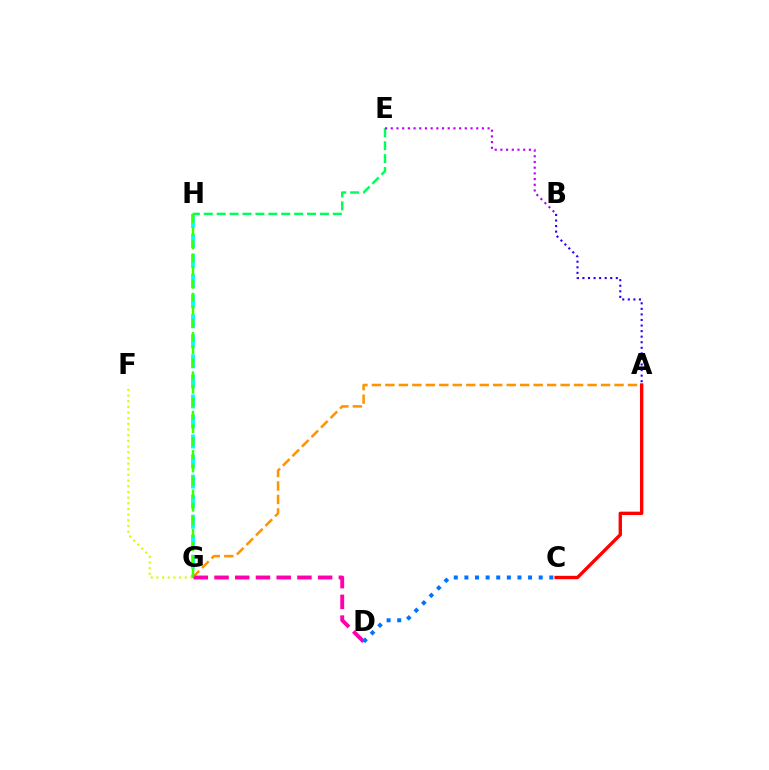{('G', 'H'): [{'color': '#00fff6', 'line_style': 'dashed', 'thickness': 2.72}, {'color': '#3dff00', 'line_style': 'dashed', 'thickness': 1.78}], ('F', 'G'): [{'color': '#d1ff00', 'line_style': 'dotted', 'thickness': 1.54}], ('A', 'G'): [{'color': '#ff9400', 'line_style': 'dashed', 'thickness': 1.83}], ('E', 'H'): [{'color': '#00ff5c', 'line_style': 'dashed', 'thickness': 1.75}], ('D', 'G'): [{'color': '#ff00ac', 'line_style': 'dashed', 'thickness': 2.81}], ('A', 'C'): [{'color': '#ff0000', 'line_style': 'solid', 'thickness': 2.42}], ('B', 'E'): [{'color': '#b900ff', 'line_style': 'dotted', 'thickness': 1.55}], ('C', 'D'): [{'color': '#0074ff', 'line_style': 'dotted', 'thickness': 2.88}], ('A', 'B'): [{'color': '#2500ff', 'line_style': 'dotted', 'thickness': 1.51}]}